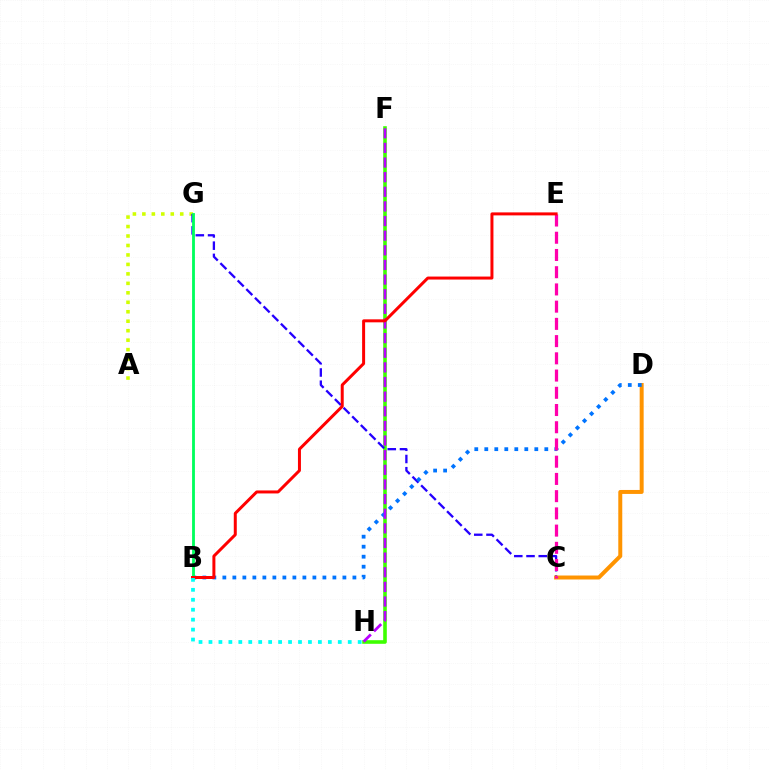{('A', 'G'): [{'color': '#d1ff00', 'line_style': 'dotted', 'thickness': 2.57}], ('F', 'H'): [{'color': '#3dff00', 'line_style': 'solid', 'thickness': 2.59}, {'color': '#b900ff', 'line_style': 'dashed', 'thickness': 1.99}], ('C', 'G'): [{'color': '#2500ff', 'line_style': 'dashed', 'thickness': 1.66}], ('C', 'D'): [{'color': '#ff9400', 'line_style': 'solid', 'thickness': 2.86}], ('B', 'D'): [{'color': '#0074ff', 'line_style': 'dotted', 'thickness': 2.72}], ('B', 'G'): [{'color': '#00ff5c', 'line_style': 'solid', 'thickness': 2.04}], ('C', 'E'): [{'color': '#ff00ac', 'line_style': 'dashed', 'thickness': 2.34}], ('B', 'E'): [{'color': '#ff0000', 'line_style': 'solid', 'thickness': 2.15}], ('B', 'H'): [{'color': '#00fff6', 'line_style': 'dotted', 'thickness': 2.7}]}